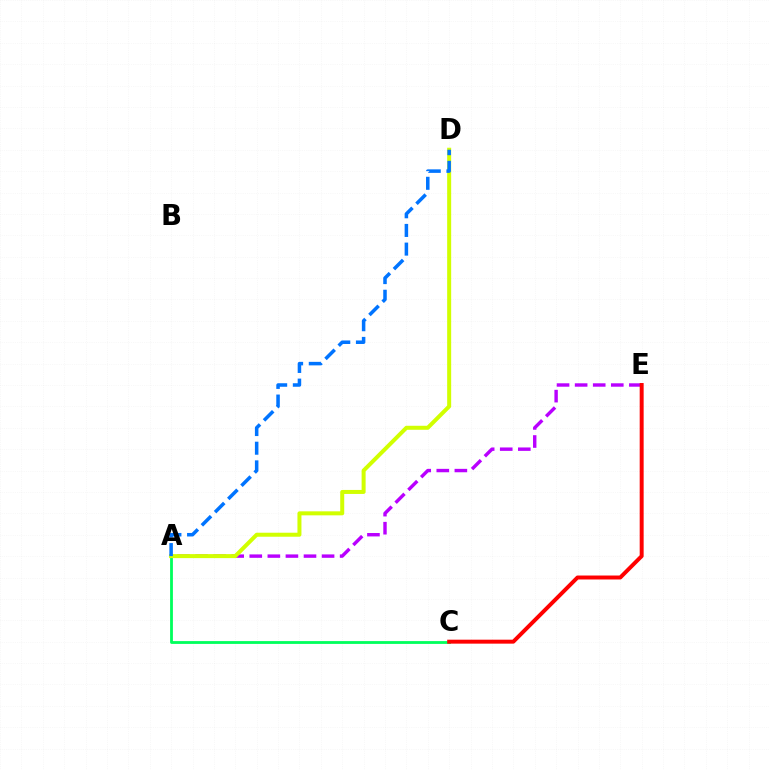{('A', 'E'): [{'color': '#b900ff', 'line_style': 'dashed', 'thickness': 2.46}], ('A', 'C'): [{'color': '#00ff5c', 'line_style': 'solid', 'thickness': 2.02}], ('A', 'D'): [{'color': '#d1ff00', 'line_style': 'solid', 'thickness': 2.88}, {'color': '#0074ff', 'line_style': 'dashed', 'thickness': 2.54}], ('C', 'E'): [{'color': '#ff0000', 'line_style': 'solid', 'thickness': 2.85}]}